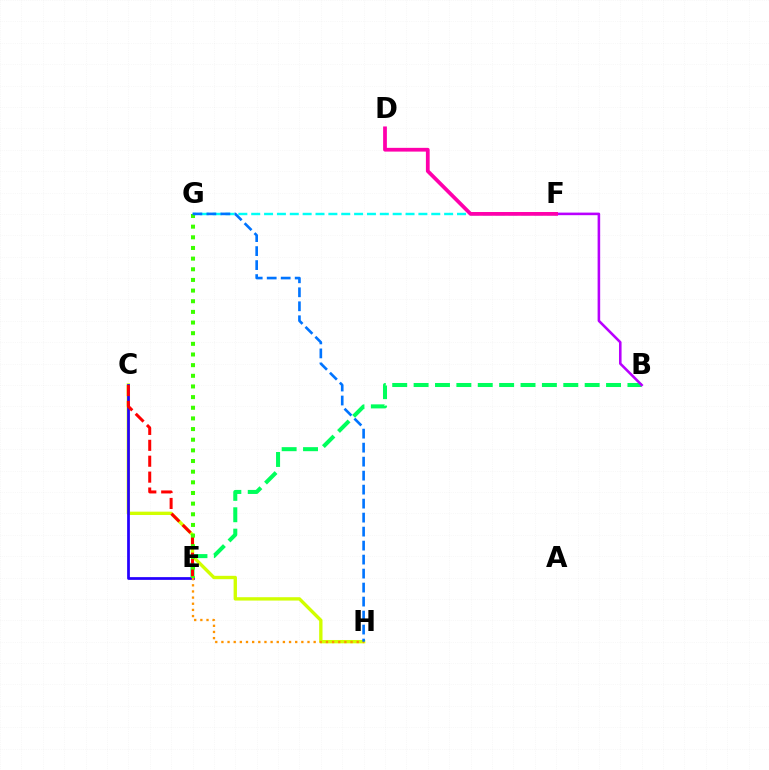{('C', 'H'): [{'color': '#d1ff00', 'line_style': 'solid', 'thickness': 2.42}], ('B', 'E'): [{'color': '#00ff5c', 'line_style': 'dashed', 'thickness': 2.9}], ('B', 'F'): [{'color': '#b900ff', 'line_style': 'solid', 'thickness': 1.85}], ('F', 'G'): [{'color': '#00fff6', 'line_style': 'dashed', 'thickness': 1.75}], ('C', 'E'): [{'color': '#2500ff', 'line_style': 'solid', 'thickness': 1.97}, {'color': '#ff0000', 'line_style': 'dashed', 'thickness': 2.16}], ('E', 'H'): [{'color': '#ff9400', 'line_style': 'dotted', 'thickness': 1.67}], ('E', 'G'): [{'color': '#3dff00', 'line_style': 'dotted', 'thickness': 2.89}], ('G', 'H'): [{'color': '#0074ff', 'line_style': 'dashed', 'thickness': 1.9}], ('D', 'F'): [{'color': '#ff00ac', 'line_style': 'solid', 'thickness': 2.7}]}